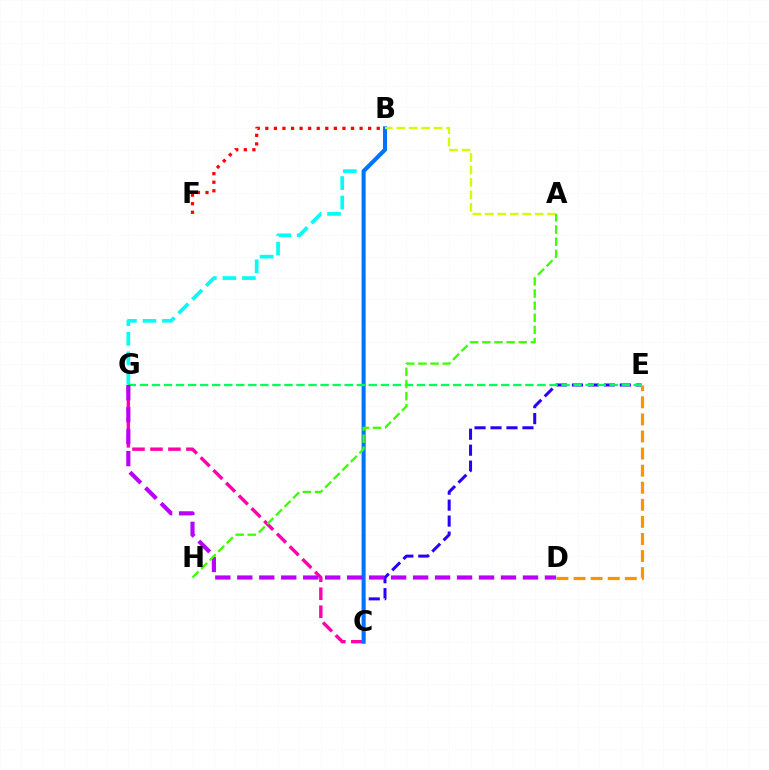{('C', 'G'): [{'color': '#ff00ac', 'line_style': 'dashed', 'thickness': 2.44}], ('C', 'E'): [{'color': '#2500ff', 'line_style': 'dashed', 'thickness': 2.17}], ('B', 'G'): [{'color': '#00fff6', 'line_style': 'dashed', 'thickness': 2.65}], ('B', 'C'): [{'color': '#0074ff', 'line_style': 'solid', 'thickness': 2.92}], ('B', 'F'): [{'color': '#ff0000', 'line_style': 'dotted', 'thickness': 2.33}], ('E', 'G'): [{'color': '#00ff5c', 'line_style': 'dashed', 'thickness': 1.64}], ('D', 'G'): [{'color': '#b900ff', 'line_style': 'dashed', 'thickness': 2.99}], ('A', 'B'): [{'color': '#d1ff00', 'line_style': 'dashed', 'thickness': 1.69}], ('A', 'H'): [{'color': '#3dff00', 'line_style': 'dashed', 'thickness': 1.65}], ('D', 'E'): [{'color': '#ff9400', 'line_style': 'dashed', 'thickness': 2.32}]}